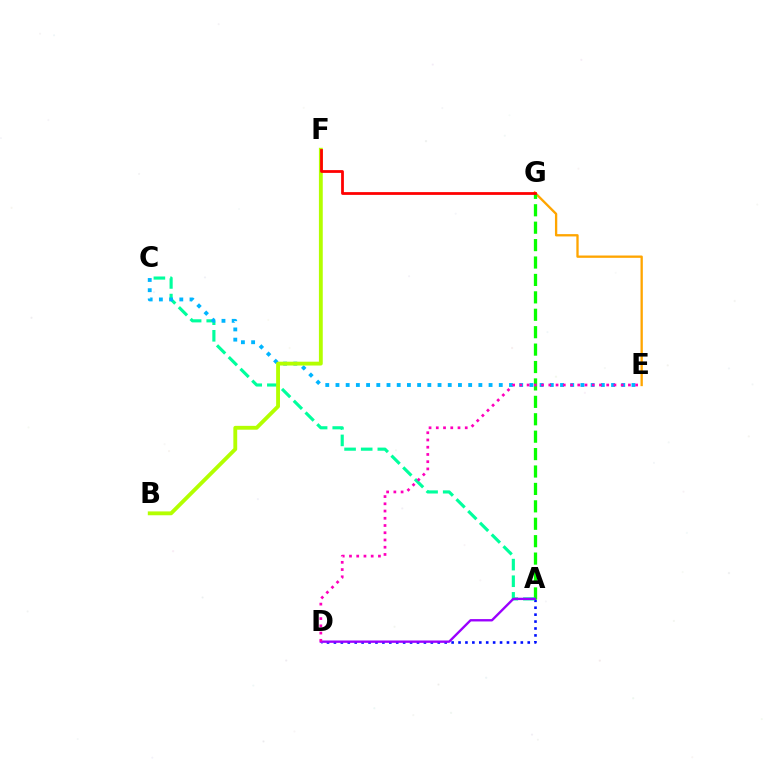{('A', 'D'): [{'color': '#0010ff', 'line_style': 'dotted', 'thickness': 1.88}, {'color': '#9b00ff', 'line_style': 'solid', 'thickness': 1.7}], ('E', 'G'): [{'color': '#ffa500', 'line_style': 'solid', 'thickness': 1.67}], ('A', 'G'): [{'color': '#08ff00', 'line_style': 'dashed', 'thickness': 2.37}], ('A', 'C'): [{'color': '#00ff9d', 'line_style': 'dashed', 'thickness': 2.26}], ('C', 'E'): [{'color': '#00b5ff', 'line_style': 'dotted', 'thickness': 2.77}], ('B', 'F'): [{'color': '#b3ff00', 'line_style': 'solid', 'thickness': 2.77}], ('F', 'G'): [{'color': '#ff0000', 'line_style': 'solid', 'thickness': 2.0}], ('D', 'E'): [{'color': '#ff00bd', 'line_style': 'dotted', 'thickness': 1.97}]}